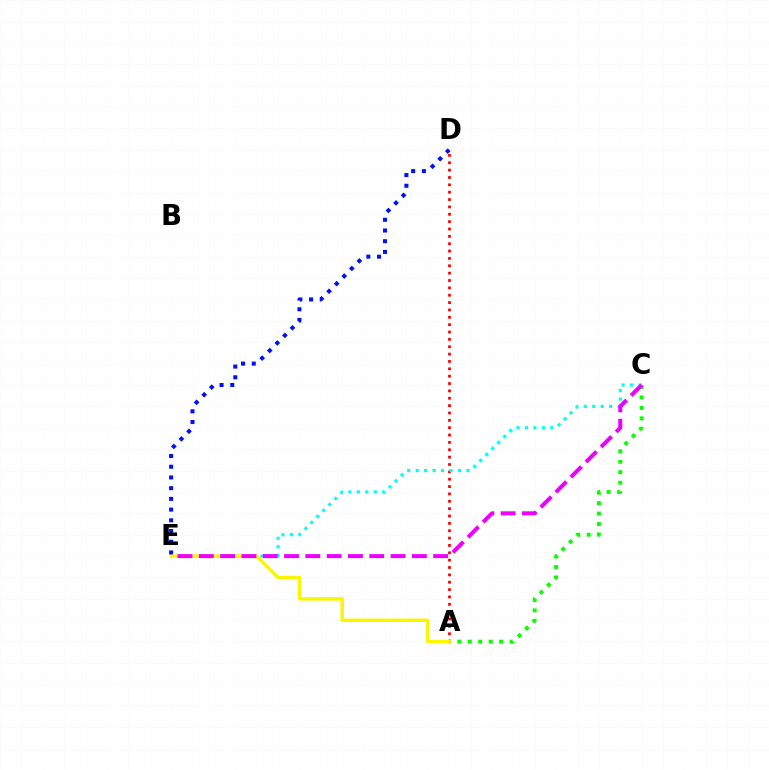{('A', 'C'): [{'color': '#08ff00', 'line_style': 'dotted', 'thickness': 2.84}], ('A', 'D'): [{'color': '#ff0000', 'line_style': 'dotted', 'thickness': 2.0}], ('C', 'E'): [{'color': '#00fff6', 'line_style': 'dotted', 'thickness': 2.3}, {'color': '#ee00ff', 'line_style': 'dashed', 'thickness': 2.89}], ('A', 'E'): [{'color': '#fcf500', 'line_style': 'solid', 'thickness': 2.46}], ('D', 'E'): [{'color': '#0010ff', 'line_style': 'dotted', 'thickness': 2.91}]}